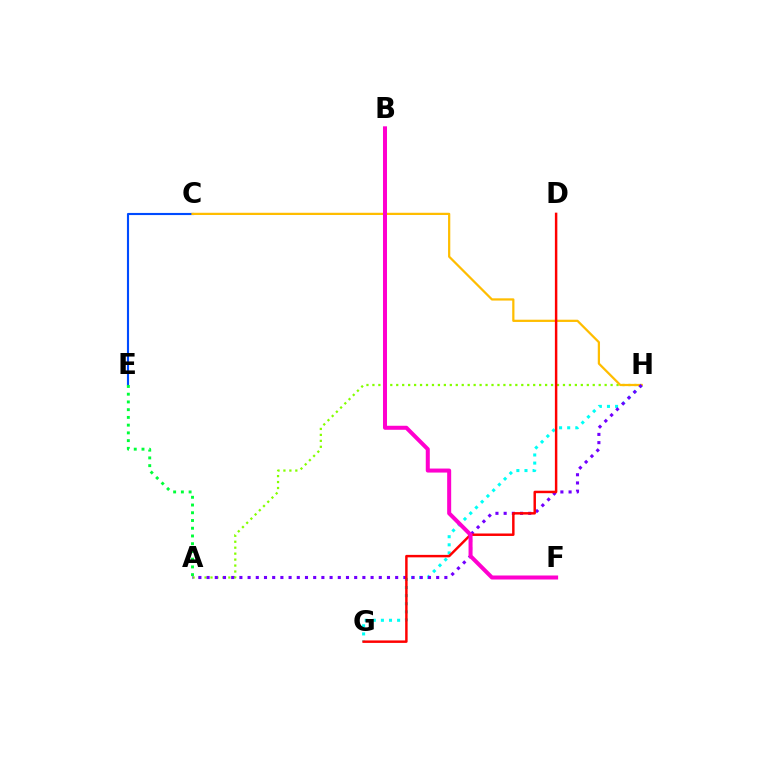{('C', 'E'): [{'color': '#004bff', 'line_style': 'solid', 'thickness': 1.53}], ('A', 'H'): [{'color': '#84ff00', 'line_style': 'dotted', 'thickness': 1.62}, {'color': '#7200ff', 'line_style': 'dotted', 'thickness': 2.23}], ('G', 'H'): [{'color': '#00fff6', 'line_style': 'dotted', 'thickness': 2.2}], ('C', 'H'): [{'color': '#ffbd00', 'line_style': 'solid', 'thickness': 1.61}], ('D', 'G'): [{'color': '#ff0000', 'line_style': 'solid', 'thickness': 1.77}], ('B', 'F'): [{'color': '#ff00cf', 'line_style': 'solid', 'thickness': 2.89}], ('A', 'E'): [{'color': '#00ff39', 'line_style': 'dotted', 'thickness': 2.1}]}